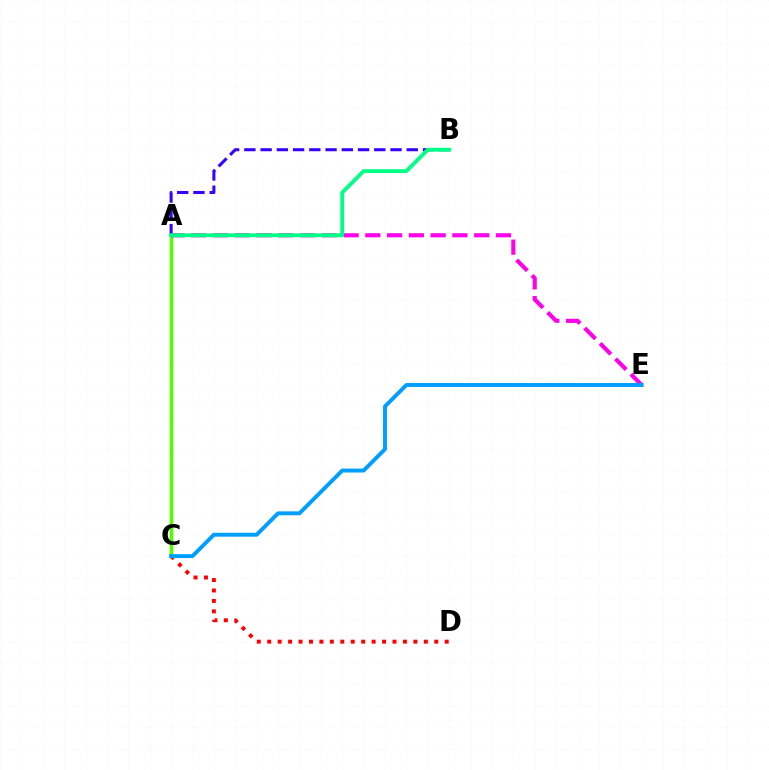{('C', 'D'): [{'color': '#ff0000', 'line_style': 'dotted', 'thickness': 2.84}], ('A', 'C'): [{'color': '#ffd500', 'line_style': 'dashed', 'thickness': 2.28}, {'color': '#4fff00', 'line_style': 'solid', 'thickness': 2.5}], ('A', 'B'): [{'color': '#3700ff', 'line_style': 'dashed', 'thickness': 2.21}, {'color': '#00ff86', 'line_style': 'solid', 'thickness': 2.77}], ('A', 'E'): [{'color': '#ff00ed', 'line_style': 'dashed', 'thickness': 2.96}], ('C', 'E'): [{'color': '#009eff', 'line_style': 'solid', 'thickness': 2.82}]}